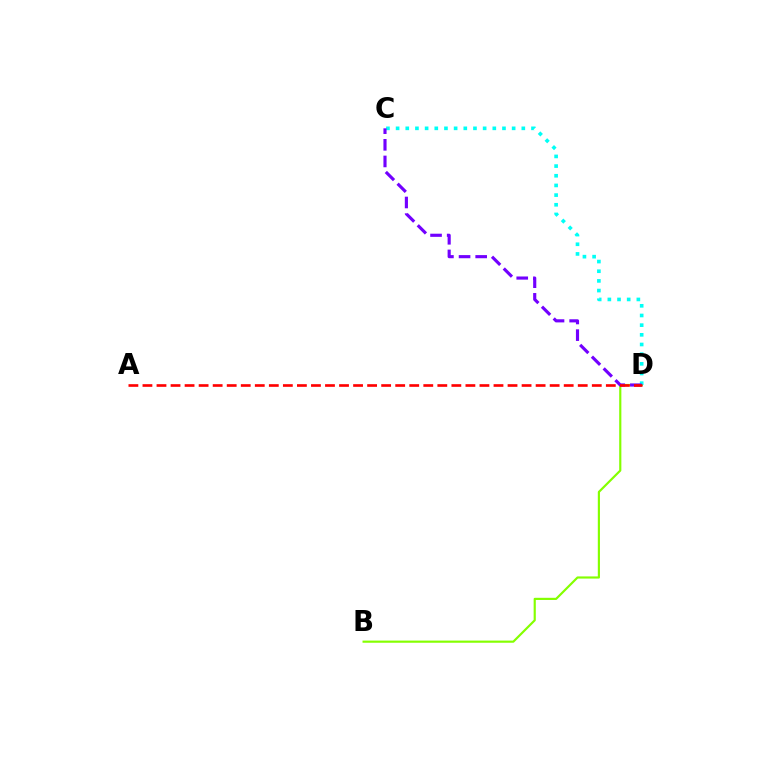{('B', 'D'): [{'color': '#84ff00', 'line_style': 'solid', 'thickness': 1.56}], ('C', 'D'): [{'color': '#00fff6', 'line_style': 'dotted', 'thickness': 2.63}, {'color': '#7200ff', 'line_style': 'dashed', 'thickness': 2.26}], ('A', 'D'): [{'color': '#ff0000', 'line_style': 'dashed', 'thickness': 1.91}]}